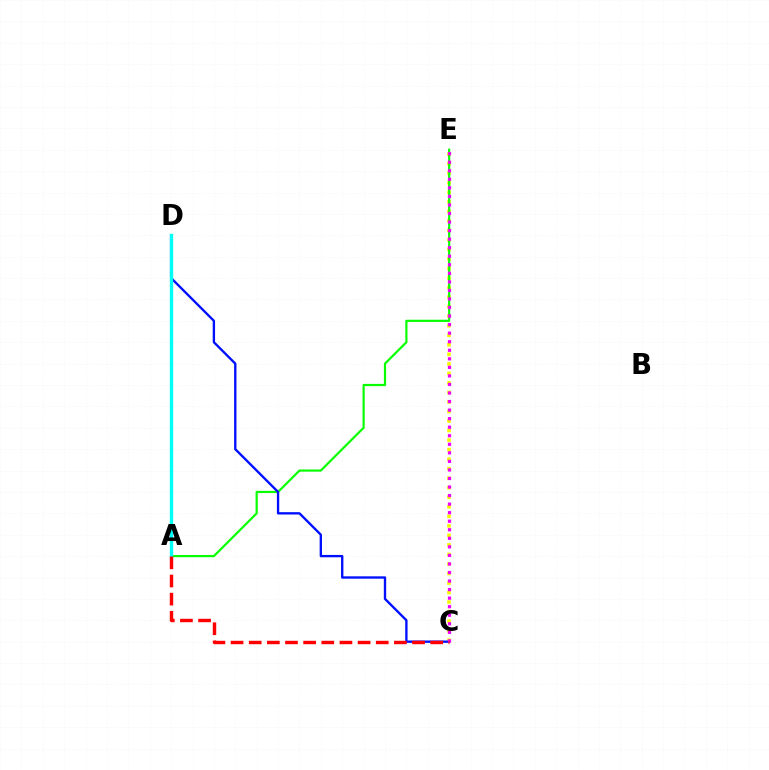{('C', 'E'): [{'color': '#fcf500', 'line_style': 'dotted', 'thickness': 2.59}, {'color': '#ee00ff', 'line_style': 'dotted', 'thickness': 2.32}], ('A', 'E'): [{'color': '#08ff00', 'line_style': 'solid', 'thickness': 1.58}], ('C', 'D'): [{'color': '#0010ff', 'line_style': 'solid', 'thickness': 1.69}], ('A', 'D'): [{'color': '#00fff6', 'line_style': 'solid', 'thickness': 2.43}], ('A', 'C'): [{'color': '#ff0000', 'line_style': 'dashed', 'thickness': 2.47}]}